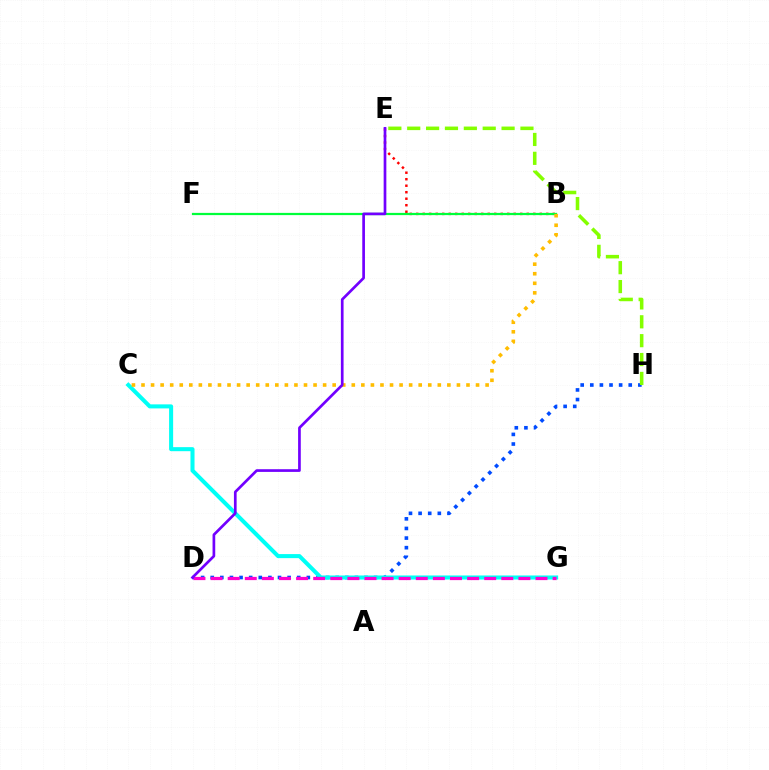{('D', 'H'): [{'color': '#004bff', 'line_style': 'dotted', 'thickness': 2.61}], ('B', 'E'): [{'color': '#ff0000', 'line_style': 'dotted', 'thickness': 1.77}], ('E', 'H'): [{'color': '#84ff00', 'line_style': 'dashed', 'thickness': 2.56}], ('C', 'G'): [{'color': '#00fff6', 'line_style': 'solid', 'thickness': 2.91}], ('D', 'G'): [{'color': '#ff00cf', 'line_style': 'dashed', 'thickness': 2.32}], ('B', 'F'): [{'color': '#00ff39', 'line_style': 'solid', 'thickness': 1.6}], ('B', 'C'): [{'color': '#ffbd00', 'line_style': 'dotted', 'thickness': 2.6}], ('D', 'E'): [{'color': '#7200ff', 'line_style': 'solid', 'thickness': 1.94}]}